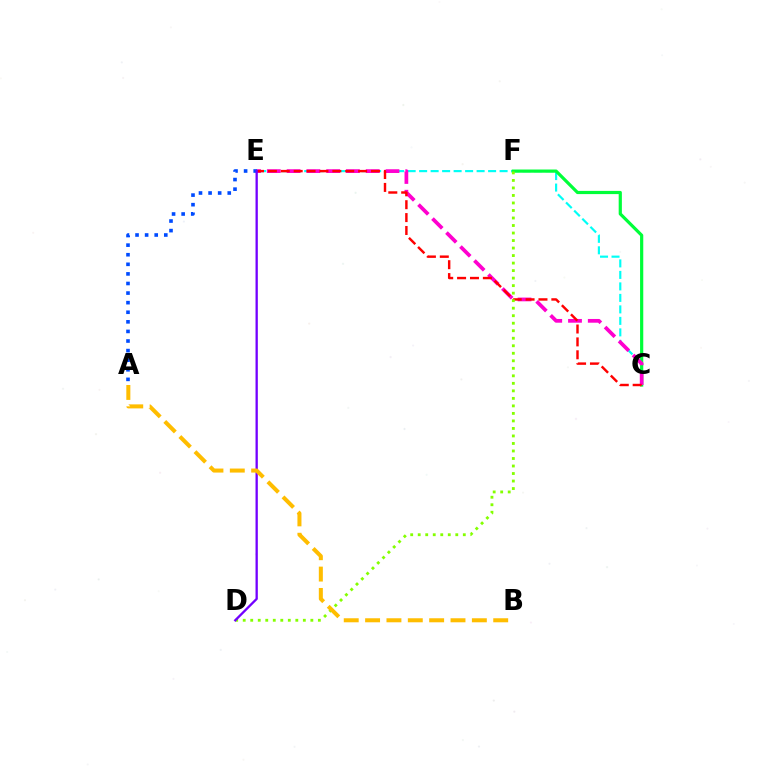{('C', 'E'): [{'color': '#00fff6', 'line_style': 'dashed', 'thickness': 1.56}, {'color': '#ff00cf', 'line_style': 'dashed', 'thickness': 2.69}, {'color': '#ff0000', 'line_style': 'dashed', 'thickness': 1.75}], ('C', 'F'): [{'color': '#00ff39', 'line_style': 'solid', 'thickness': 2.3}], ('A', 'E'): [{'color': '#004bff', 'line_style': 'dotted', 'thickness': 2.6}], ('D', 'F'): [{'color': '#84ff00', 'line_style': 'dotted', 'thickness': 2.04}], ('D', 'E'): [{'color': '#7200ff', 'line_style': 'solid', 'thickness': 1.66}], ('A', 'B'): [{'color': '#ffbd00', 'line_style': 'dashed', 'thickness': 2.9}]}